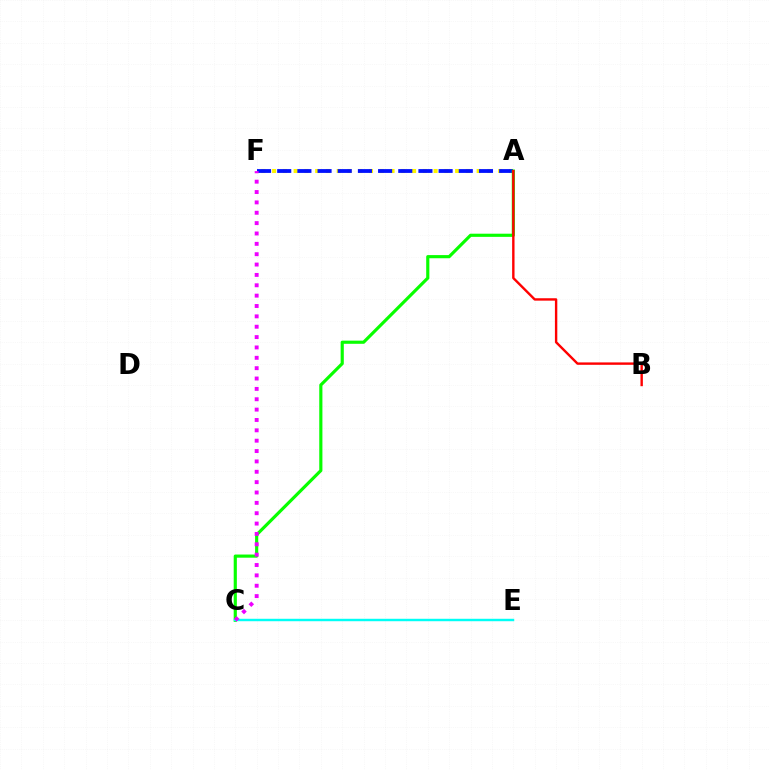{('A', 'F'): [{'color': '#fcf500', 'line_style': 'dotted', 'thickness': 2.93}, {'color': '#0010ff', 'line_style': 'dashed', 'thickness': 2.74}], ('A', 'C'): [{'color': '#08ff00', 'line_style': 'solid', 'thickness': 2.27}], ('C', 'E'): [{'color': '#00fff6', 'line_style': 'solid', 'thickness': 1.75}], ('C', 'F'): [{'color': '#ee00ff', 'line_style': 'dotted', 'thickness': 2.81}], ('A', 'B'): [{'color': '#ff0000', 'line_style': 'solid', 'thickness': 1.73}]}